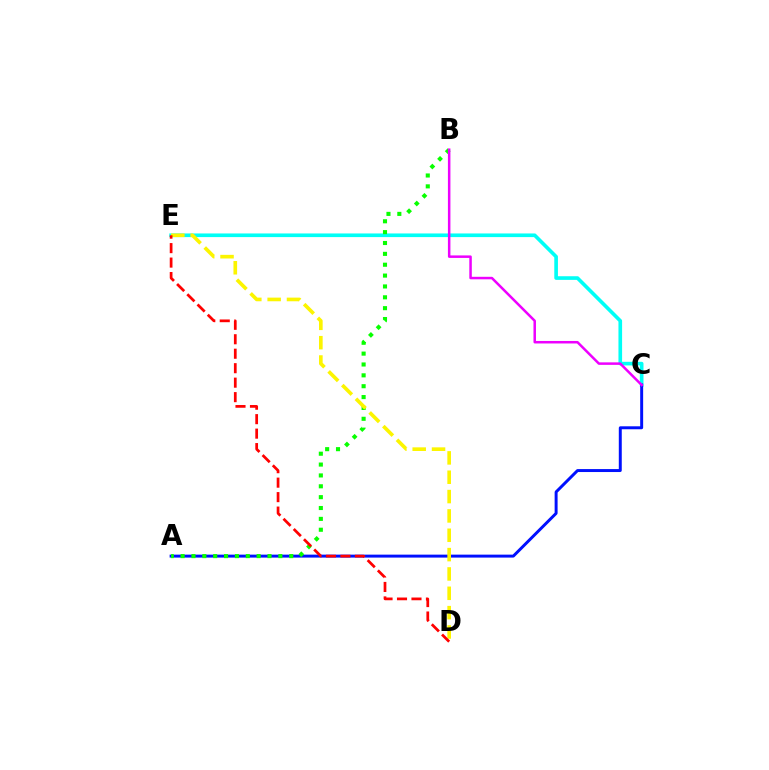{('C', 'E'): [{'color': '#00fff6', 'line_style': 'solid', 'thickness': 2.63}], ('A', 'C'): [{'color': '#0010ff', 'line_style': 'solid', 'thickness': 2.13}], ('A', 'B'): [{'color': '#08ff00', 'line_style': 'dotted', 'thickness': 2.95}], ('B', 'C'): [{'color': '#ee00ff', 'line_style': 'solid', 'thickness': 1.8}], ('D', 'E'): [{'color': '#fcf500', 'line_style': 'dashed', 'thickness': 2.63}, {'color': '#ff0000', 'line_style': 'dashed', 'thickness': 1.97}]}